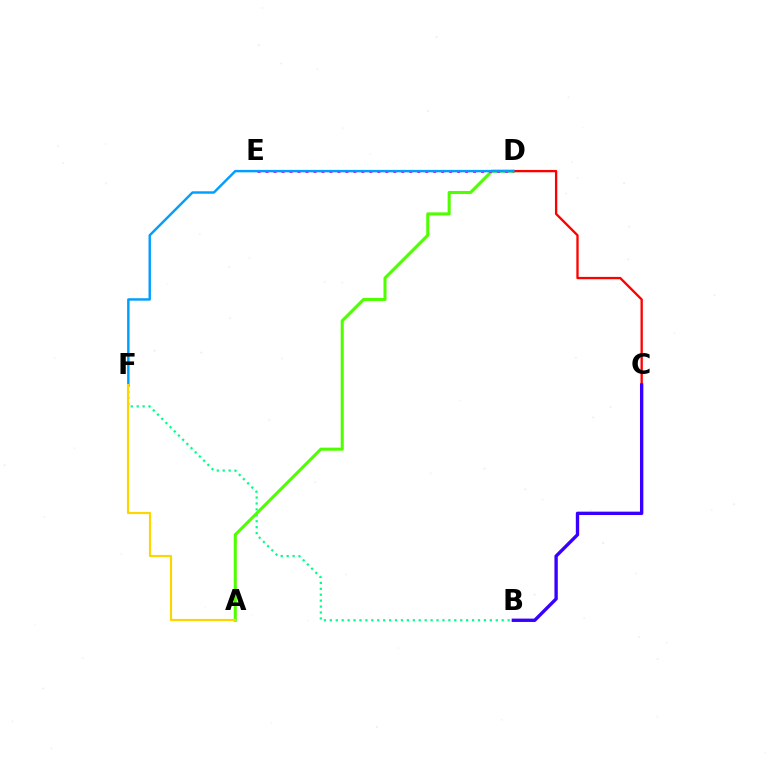{('B', 'F'): [{'color': '#00ff86', 'line_style': 'dotted', 'thickness': 1.61}], ('A', 'D'): [{'color': '#4fff00', 'line_style': 'solid', 'thickness': 2.2}], ('D', 'E'): [{'color': '#ff00ed', 'line_style': 'dotted', 'thickness': 2.17}], ('C', 'D'): [{'color': '#ff0000', 'line_style': 'solid', 'thickness': 1.67}], ('B', 'C'): [{'color': '#3700ff', 'line_style': 'solid', 'thickness': 2.42}], ('D', 'F'): [{'color': '#009eff', 'line_style': 'solid', 'thickness': 1.75}], ('A', 'F'): [{'color': '#ffd500', 'line_style': 'solid', 'thickness': 1.57}]}